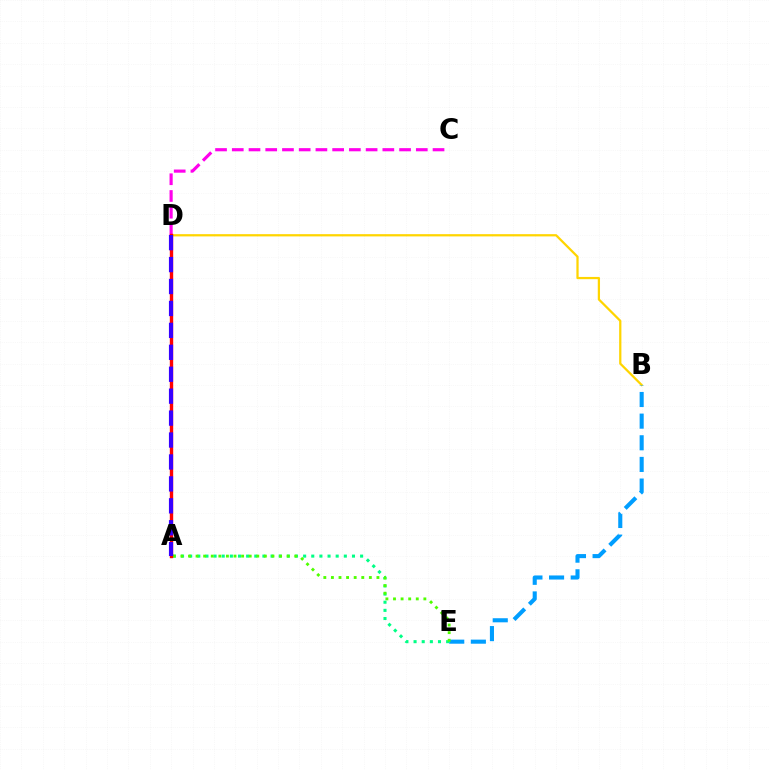{('B', 'D'): [{'color': '#ffd500', 'line_style': 'solid', 'thickness': 1.62}], ('B', 'E'): [{'color': '#009eff', 'line_style': 'dashed', 'thickness': 2.94}], ('A', 'E'): [{'color': '#00ff86', 'line_style': 'dotted', 'thickness': 2.21}, {'color': '#4fff00', 'line_style': 'dotted', 'thickness': 2.06}], ('C', 'D'): [{'color': '#ff00ed', 'line_style': 'dashed', 'thickness': 2.27}], ('A', 'D'): [{'color': '#ff0000', 'line_style': 'solid', 'thickness': 2.43}, {'color': '#3700ff', 'line_style': 'dashed', 'thickness': 2.98}]}